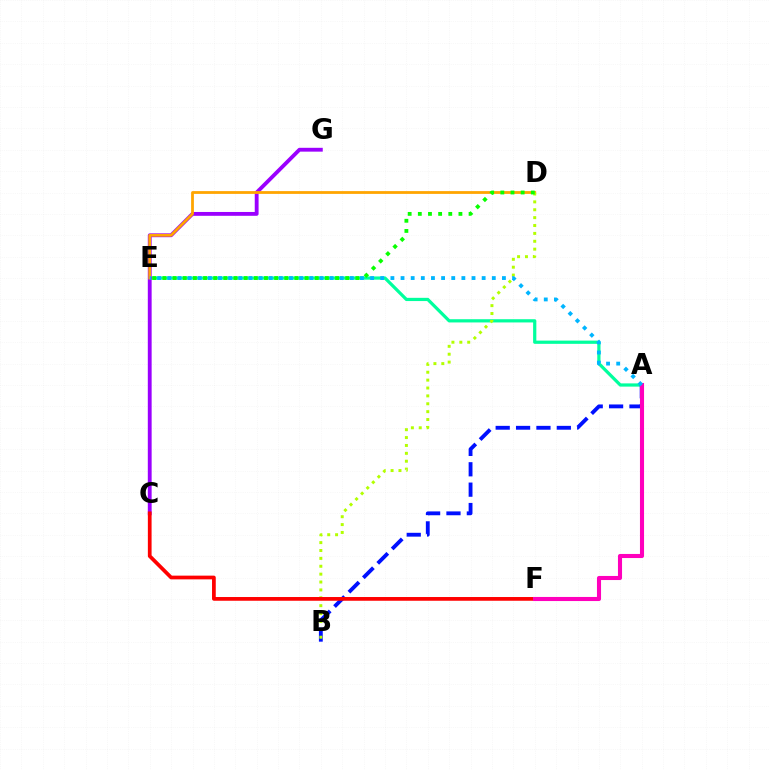{('A', 'E'): [{'color': '#00ff9d', 'line_style': 'solid', 'thickness': 2.32}, {'color': '#00b5ff', 'line_style': 'dotted', 'thickness': 2.75}], ('A', 'B'): [{'color': '#0010ff', 'line_style': 'dashed', 'thickness': 2.77}], ('C', 'G'): [{'color': '#9b00ff', 'line_style': 'solid', 'thickness': 2.76}], ('D', 'E'): [{'color': '#ffa500', 'line_style': 'solid', 'thickness': 2.0}, {'color': '#08ff00', 'line_style': 'dotted', 'thickness': 2.76}], ('B', 'D'): [{'color': '#b3ff00', 'line_style': 'dotted', 'thickness': 2.14}], ('C', 'F'): [{'color': '#ff0000', 'line_style': 'solid', 'thickness': 2.69}], ('A', 'F'): [{'color': '#ff00bd', 'line_style': 'solid', 'thickness': 2.94}]}